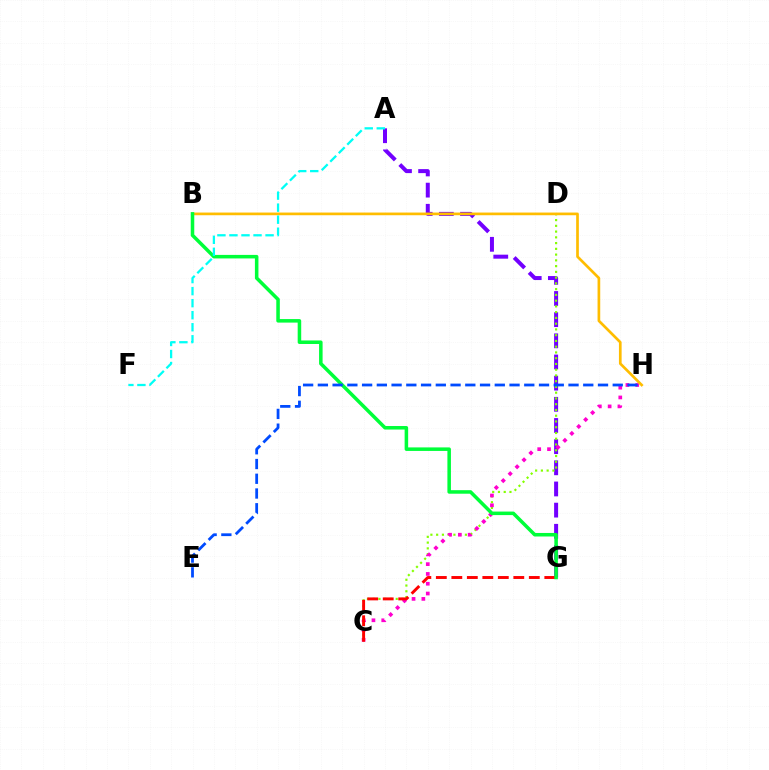{('A', 'G'): [{'color': '#7200ff', 'line_style': 'dashed', 'thickness': 2.88}], ('C', 'D'): [{'color': '#84ff00', 'line_style': 'dotted', 'thickness': 1.56}], ('C', 'H'): [{'color': '#ff00cf', 'line_style': 'dotted', 'thickness': 2.66}], ('B', 'H'): [{'color': '#ffbd00', 'line_style': 'solid', 'thickness': 1.93}], ('C', 'G'): [{'color': '#ff0000', 'line_style': 'dashed', 'thickness': 2.1}], ('B', 'G'): [{'color': '#00ff39', 'line_style': 'solid', 'thickness': 2.54}], ('A', 'F'): [{'color': '#00fff6', 'line_style': 'dashed', 'thickness': 1.64}], ('E', 'H'): [{'color': '#004bff', 'line_style': 'dashed', 'thickness': 2.0}]}